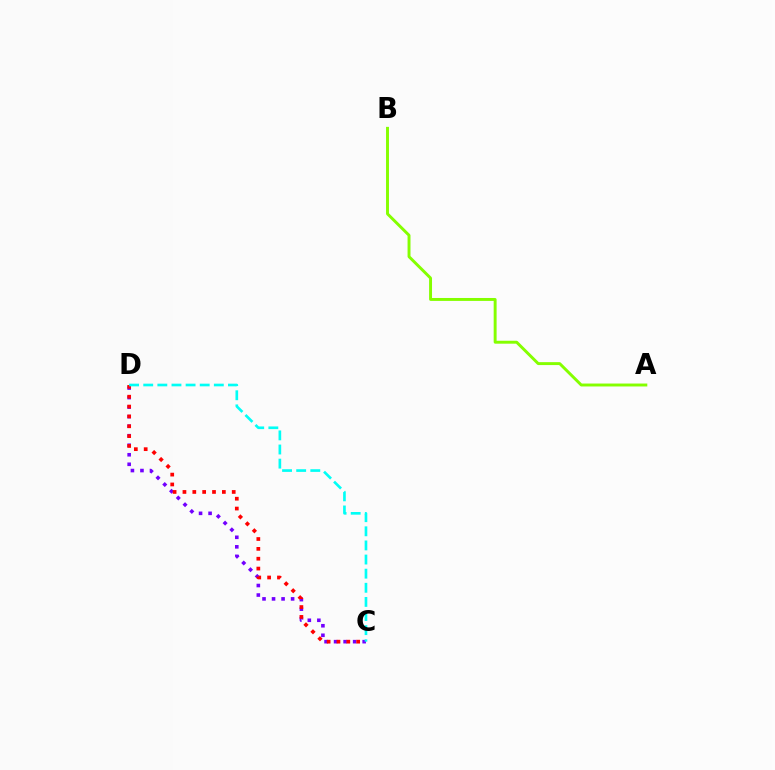{('C', 'D'): [{'color': '#7200ff', 'line_style': 'dotted', 'thickness': 2.59}, {'color': '#ff0000', 'line_style': 'dotted', 'thickness': 2.68}, {'color': '#00fff6', 'line_style': 'dashed', 'thickness': 1.92}], ('A', 'B'): [{'color': '#84ff00', 'line_style': 'solid', 'thickness': 2.11}]}